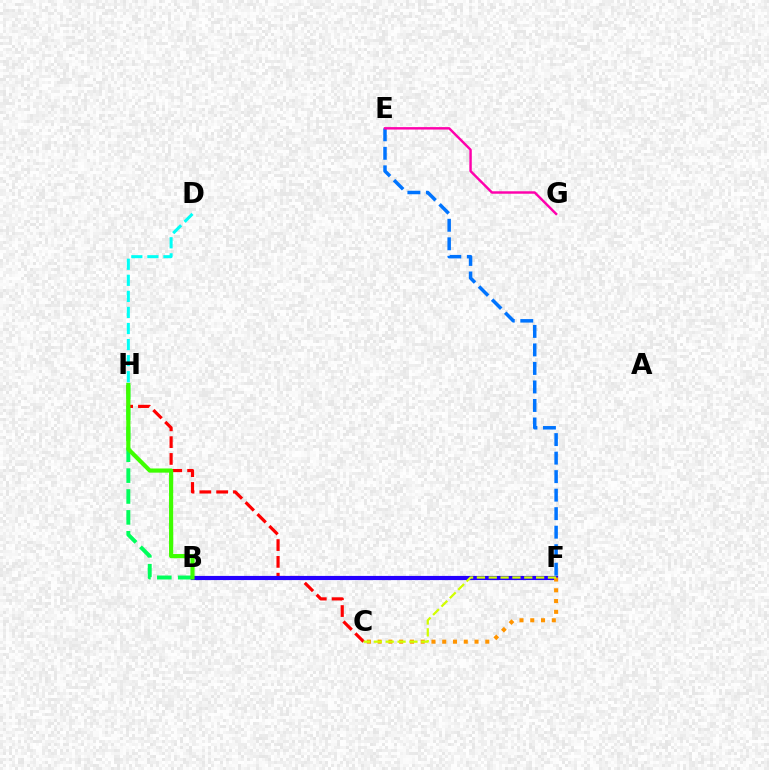{('B', 'F'): [{'color': '#b900ff', 'line_style': 'dotted', 'thickness': 2.69}, {'color': '#2500ff', 'line_style': 'solid', 'thickness': 2.99}], ('B', 'H'): [{'color': '#00ff5c', 'line_style': 'dashed', 'thickness': 2.84}, {'color': '#3dff00', 'line_style': 'solid', 'thickness': 2.99}], ('E', 'F'): [{'color': '#0074ff', 'line_style': 'dashed', 'thickness': 2.52}], ('E', 'G'): [{'color': '#ff00ac', 'line_style': 'solid', 'thickness': 1.76}], ('C', 'H'): [{'color': '#ff0000', 'line_style': 'dashed', 'thickness': 2.28}], ('D', 'H'): [{'color': '#00fff6', 'line_style': 'dashed', 'thickness': 2.18}], ('C', 'F'): [{'color': '#ff9400', 'line_style': 'dotted', 'thickness': 2.93}, {'color': '#d1ff00', 'line_style': 'dashed', 'thickness': 1.61}]}